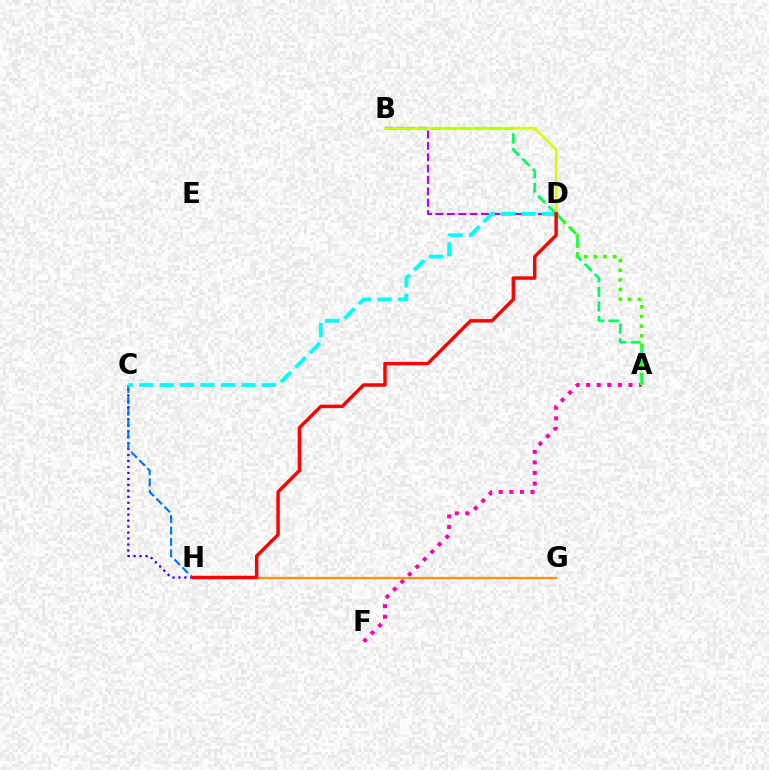{('A', 'F'): [{'color': '#ff00ac', 'line_style': 'dotted', 'thickness': 2.87}], ('C', 'H'): [{'color': '#2500ff', 'line_style': 'dotted', 'thickness': 1.62}, {'color': '#0074ff', 'line_style': 'dashed', 'thickness': 1.55}], ('A', 'B'): [{'color': '#00ff5c', 'line_style': 'dashed', 'thickness': 1.97}], ('B', 'D'): [{'color': '#b900ff', 'line_style': 'dashed', 'thickness': 1.55}, {'color': '#d1ff00', 'line_style': 'solid', 'thickness': 1.75}], ('G', 'H'): [{'color': '#ff9400', 'line_style': 'solid', 'thickness': 1.66}], ('A', 'D'): [{'color': '#3dff00', 'line_style': 'dotted', 'thickness': 2.62}], ('C', 'D'): [{'color': '#00fff6', 'line_style': 'dashed', 'thickness': 2.78}], ('D', 'H'): [{'color': '#ff0000', 'line_style': 'solid', 'thickness': 2.48}]}